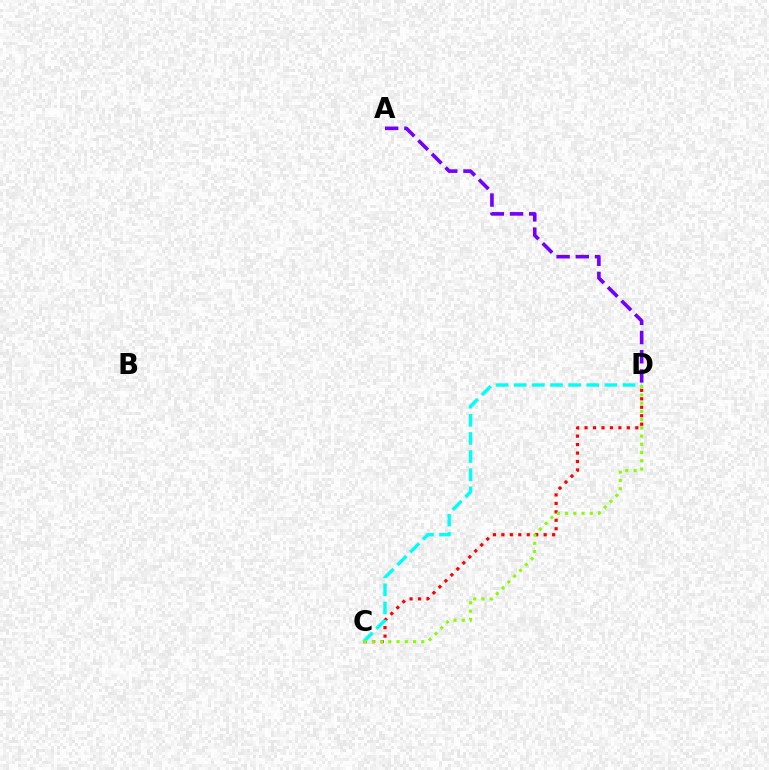{('A', 'D'): [{'color': '#7200ff', 'line_style': 'dashed', 'thickness': 2.61}], ('C', 'D'): [{'color': '#ff0000', 'line_style': 'dotted', 'thickness': 2.3}, {'color': '#00fff6', 'line_style': 'dashed', 'thickness': 2.46}, {'color': '#84ff00', 'line_style': 'dotted', 'thickness': 2.23}]}